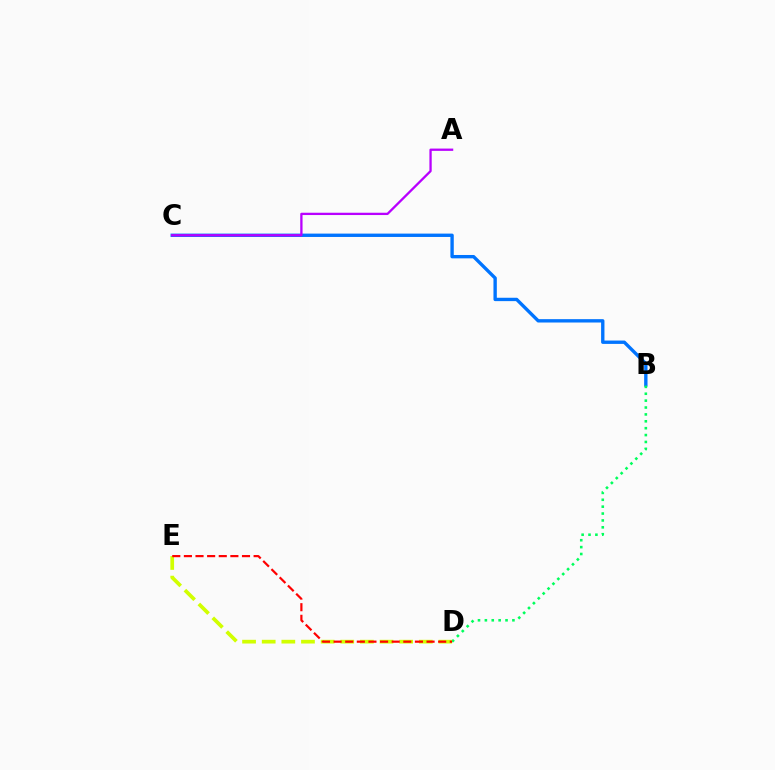{('B', 'C'): [{'color': '#0074ff', 'line_style': 'solid', 'thickness': 2.42}], ('B', 'D'): [{'color': '#00ff5c', 'line_style': 'dotted', 'thickness': 1.87}], ('A', 'C'): [{'color': '#b900ff', 'line_style': 'solid', 'thickness': 1.66}], ('D', 'E'): [{'color': '#d1ff00', 'line_style': 'dashed', 'thickness': 2.67}, {'color': '#ff0000', 'line_style': 'dashed', 'thickness': 1.58}]}